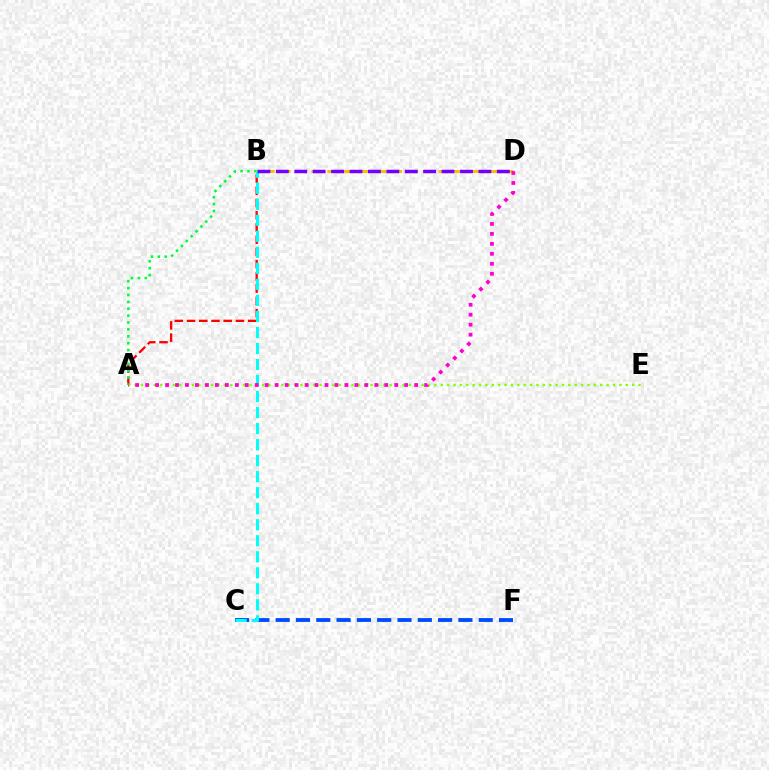{('C', 'F'): [{'color': '#004bff', 'line_style': 'dashed', 'thickness': 2.76}], ('A', 'B'): [{'color': '#ff0000', 'line_style': 'dashed', 'thickness': 1.66}, {'color': '#00ff39', 'line_style': 'dotted', 'thickness': 1.87}], ('B', 'D'): [{'color': '#ffbd00', 'line_style': 'dashed', 'thickness': 2.16}, {'color': '#7200ff', 'line_style': 'dashed', 'thickness': 2.5}], ('B', 'C'): [{'color': '#00fff6', 'line_style': 'dashed', 'thickness': 2.18}], ('A', 'E'): [{'color': '#84ff00', 'line_style': 'dotted', 'thickness': 1.73}], ('A', 'D'): [{'color': '#ff00cf', 'line_style': 'dotted', 'thickness': 2.71}]}